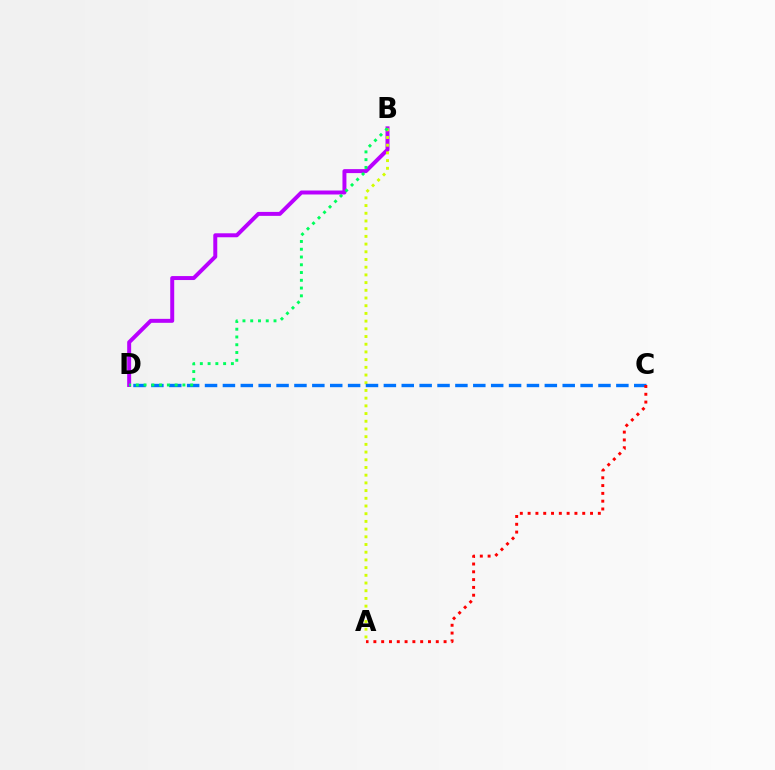{('B', 'D'): [{'color': '#b900ff', 'line_style': 'solid', 'thickness': 2.86}, {'color': '#00ff5c', 'line_style': 'dotted', 'thickness': 2.11}], ('A', 'B'): [{'color': '#d1ff00', 'line_style': 'dotted', 'thickness': 2.09}], ('C', 'D'): [{'color': '#0074ff', 'line_style': 'dashed', 'thickness': 2.43}], ('A', 'C'): [{'color': '#ff0000', 'line_style': 'dotted', 'thickness': 2.12}]}